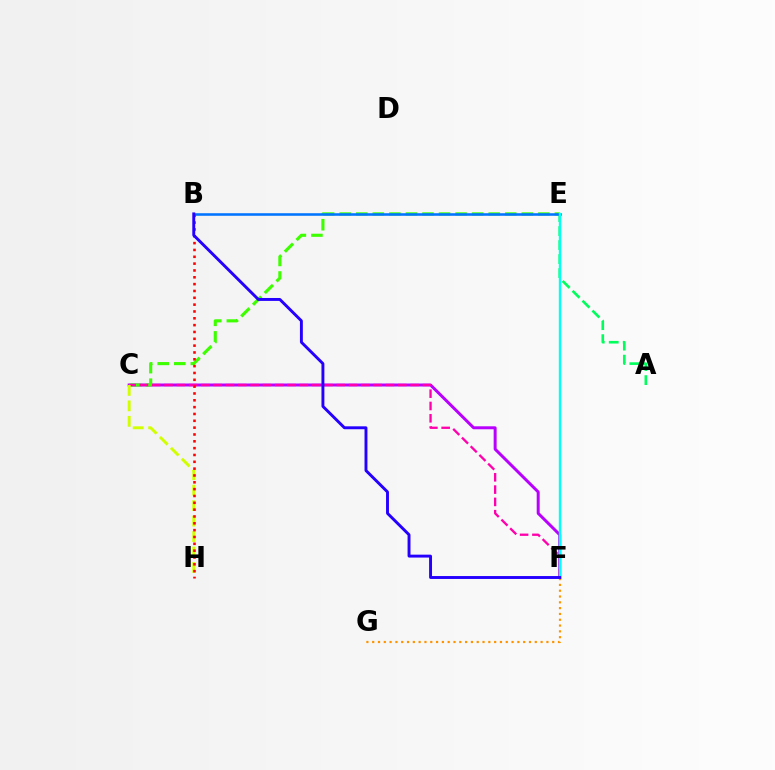{('C', 'F'): [{'color': '#b900ff', 'line_style': 'solid', 'thickness': 2.14}, {'color': '#ff00ac', 'line_style': 'dashed', 'thickness': 1.67}], ('A', 'E'): [{'color': '#00ff5c', 'line_style': 'dashed', 'thickness': 1.9}], ('C', 'E'): [{'color': '#3dff00', 'line_style': 'dashed', 'thickness': 2.25}], ('B', 'E'): [{'color': '#0074ff', 'line_style': 'solid', 'thickness': 1.84}], ('E', 'F'): [{'color': '#00fff6', 'line_style': 'solid', 'thickness': 1.72}], ('C', 'H'): [{'color': '#d1ff00', 'line_style': 'dashed', 'thickness': 2.1}], ('B', 'H'): [{'color': '#ff0000', 'line_style': 'dotted', 'thickness': 1.86}], ('F', 'G'): [{'color': '#ff9400', 'line_style': 'dotted', 'thickness': 1.58}], ('B', 'F'): [{'color': '#2500ff', 'line_style': 'solid', 'thickness': 2.1}]}